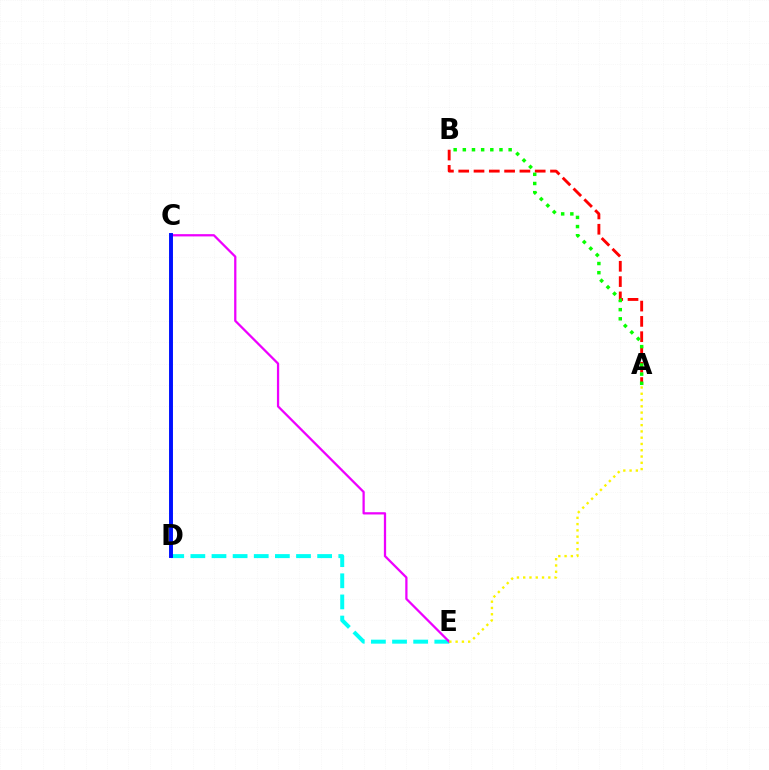{('D', 'E'): [{'color': '#00fff6', 'line_style': 'dashed', 'thickness': 2.87}], ('C', 'E'): [{'color': '#ee00ff', 'line_style': 'solid', 'thickness': 1.63}], ('A', 'B'): [{'color': '#ff0000', 'line_style': 'dashed', 'thickness': 2.08}, {'color': '#08ff00', 'line_style': 'dotted', 'thickness': 2.49}], ('C', 'D'): [{'color': '#0010ff', 'line_style': 'solid', 'thickness': 2.82}], ('A', 'E'): [{'color': '#fcf500', 'line_style': 'dotted', 'thickness': 1.71}]}